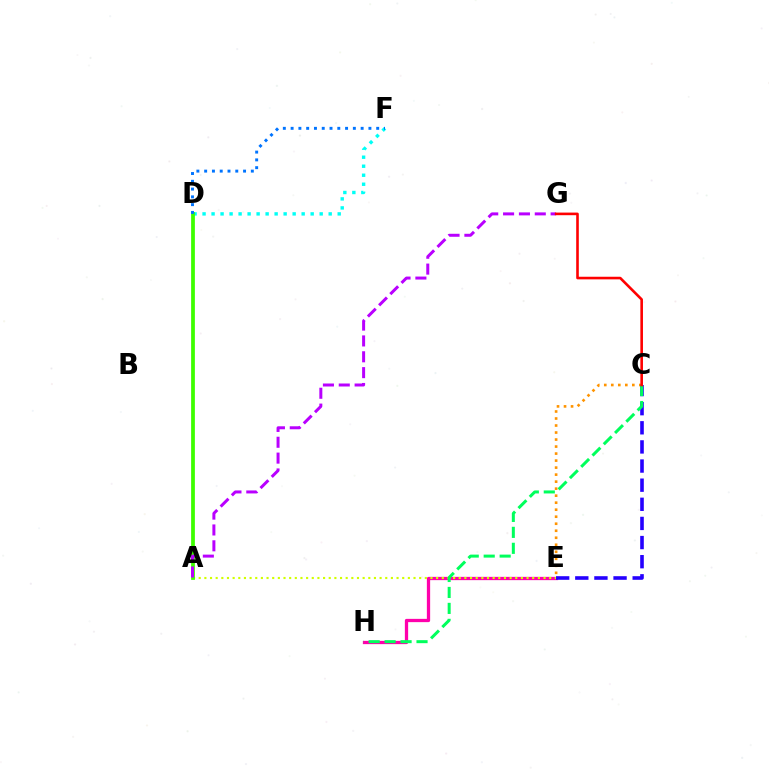{('D', 'F'): [{'color': '#00fff6', 'line_style': 'dotted', 'thickness': 2.45}, {'color': '#0074ff', 'line_style': 'dotted', 'thickness': 2.11}], ('E', 'H'): [{'color': '#ff00ac', 'line_style': 'solid', 'thickness': 2.36}], ('A', 'E'): [{'color': '#d1ff00', 'line_style': 'dotted', 'thickness': 1.54}], ('C', 'E'): [{'color': '#ff9400', 'line_style': 'dotted', 'thickness': 1.91}, {'color': '#2500ff', 'line_style': 'dashed', 'thickness': 2.6}], ('A', 'D'): [{'color': '#3dff00', 'line_style': 'solid', 'thickness': 2.7}], ('A', 'G'): [{'color': '#b900ff', 'line_style': 'dashed', 'thickness': 2.15}], ('C', 'H'): [{'color': '#00ff5c', 'line_style': 'dashed', 'thickness': 2.17}], ('C', 'G'): [{'color': '#ff0000', 'line_style': 'solid', 'thickness': 1.88}]}